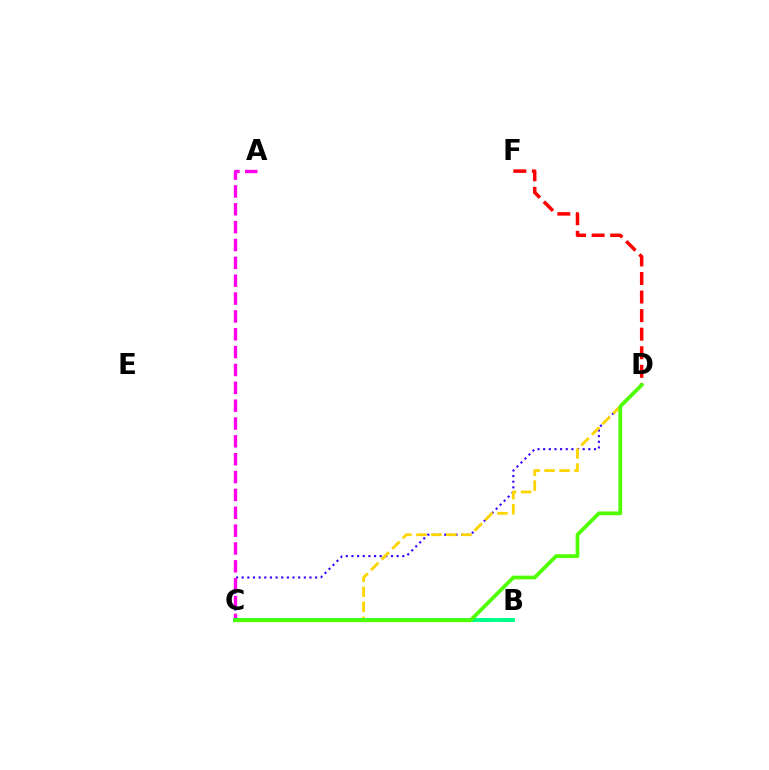{('C', 'D'): [{'color': '#3700ff', 'line_style': 'dotted', 'thickness': 1.53}, {'color': '#ffd500', 'line_style': 'dashed', 'thickness': 2.03}, {'color': '#4fff00', 'line_style': 'solid', 'thickness': 2.69}], ('B', 'C'): [{'color': '#009eff', 'line_style': 'dashed', 'thickness': 2.61}, {'color': '#00ff86', 'line_style': 'solid', 'thickness': 2.76}], ('D', 'F'): [{'color': '#ff0000', 'line_style': 'dashed', 'thickness': 2.52}], ('A', 'C'): [{'color': '#ff00ed', 'line_style': 'dashed', 'thickness': 2.43}]}